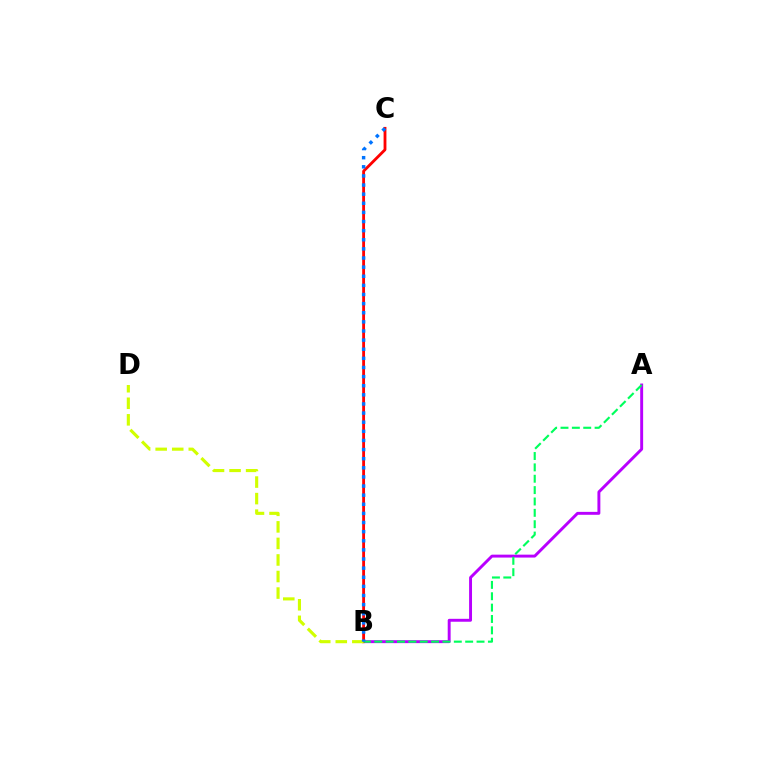{('A', 'B'): [{'color': '#b900ff', 'line_style': 'solid', 'thickness': 2.1}, {'color': '#00ff5c', 'line_style': 'dashed', 'thickness': 1.54}], ('B', 'C'): [{'color': '#ff0000', 'line_style': 'solid', 'thickness': 2.04}, {'color': '#0074ff', 'line_style': 'dotted', 'thickness': 2.48}], ('B', 'D'): [{'color': '#d1ff00', 'line_style': 'dashed', 'thickness': 2.25}]}